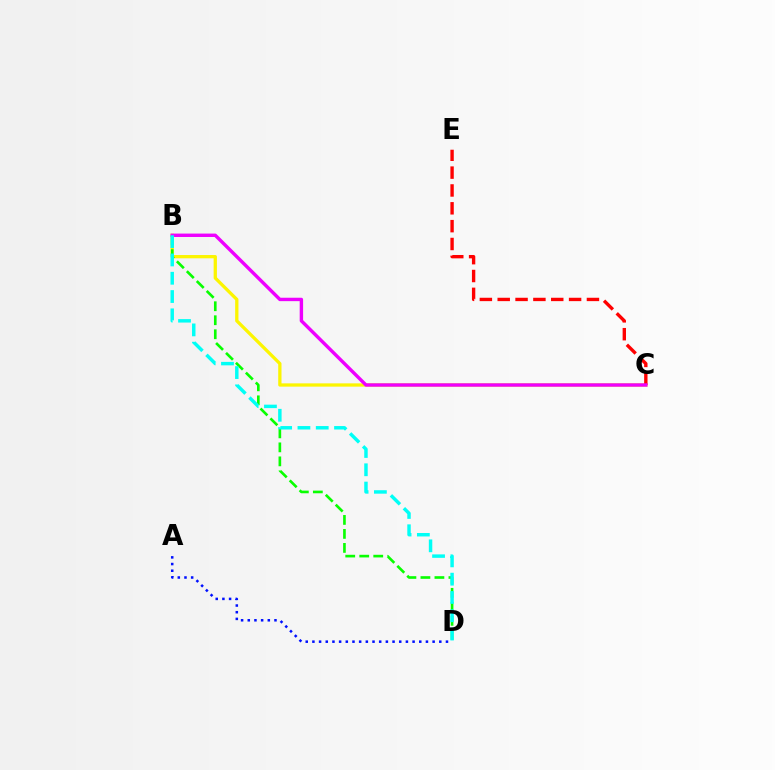{('B', 'C'): [{'color': '#fcf500', 'line_style': 'solid', 'thickness': 2.36}, {'color': '#ee00ff', 'line_style': 'solid', 'thickness': 2.45}], ('B', 'D'): [{'color': '#08ff00', 'line_style': 'dashed', 'thickness': 1.9}, {'color': '#00fff6', 'line_style': 'dashed', 'thickness': 2.49}], ('A', 'D'): [{'color': '#0010ff', 'line_style': 'dotted', 'thickness': 1.81}], ('C', 'E'): [{'color': '#ff0000', 'line_style': 'dashed', 'thickness': 2.42}]}